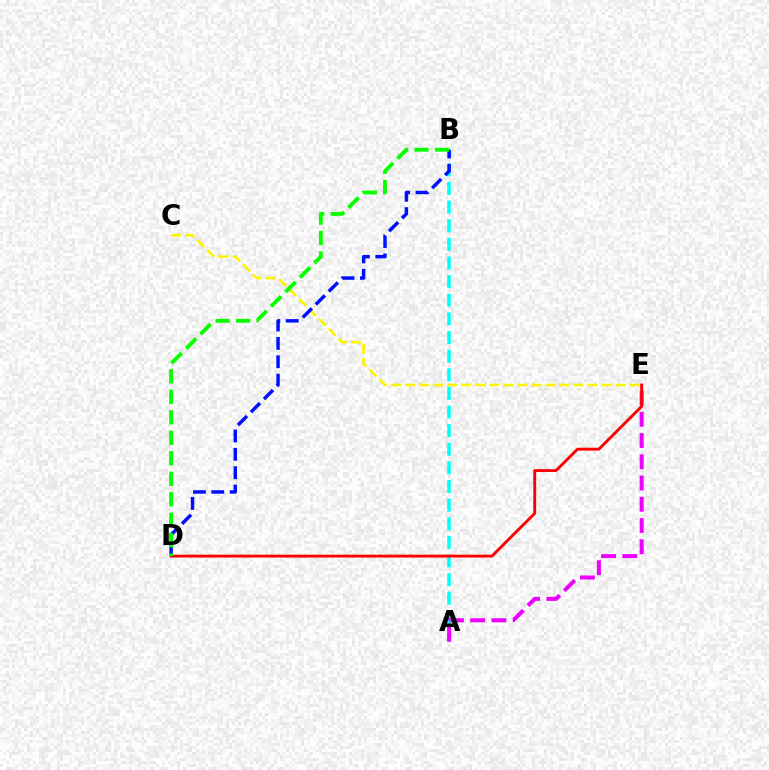{('A', 'B'): [{'color': '#00fff6', 'line_style': 'dashed', 'thickness': 2.53}], ('C', 'E'): [{'color': '#fcf500', 'line_style': 'dashed', 'thickness': 1.91}], ('A', 'E'): [{'color': '#ee00ff', 'line_style': 'dashed', 'thickness': 2.89}], ('D', 'E'): [{'color': '#ff0000', 'line_style': 'solid', 'thickness': 2.07}], ('B', 'D'): [{'color': '#0010ff', 'line_style': 'dashed', 'thickness': 2.5}, {'color': '#08ff00', 'line_style': 'dashed', 'thickness': 2.78}]}